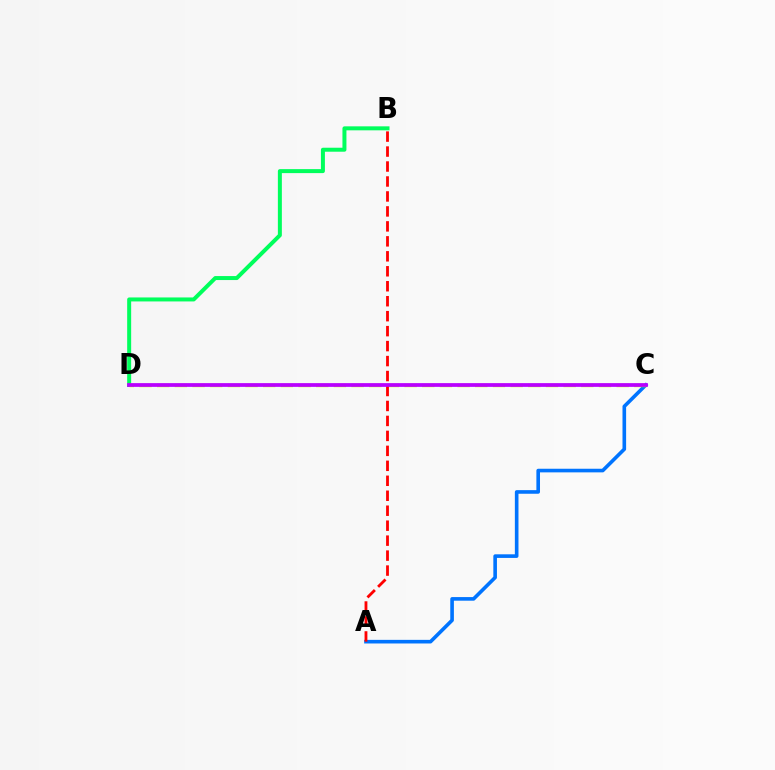{('A', 'C'): [{'color': '#0074ff', 'line_style': 'solid', 'thickness': 2.6}], ('B', 'D'): [{'color': '#00ff5c', 'line_style': 'solid', 'thickness': 2.87}], ('C', 'D'): [{'color': '#d1ff00', 'line_style': 'dashed', 'thickness': 2.4}, {'color': '#b900ff', 'line_style': 'solid', 'thickness': 2.7}], ('A', 'B'): [{'color': '#ff0000', 'line_style': 'dashed', 'thickness': 2.03}]}